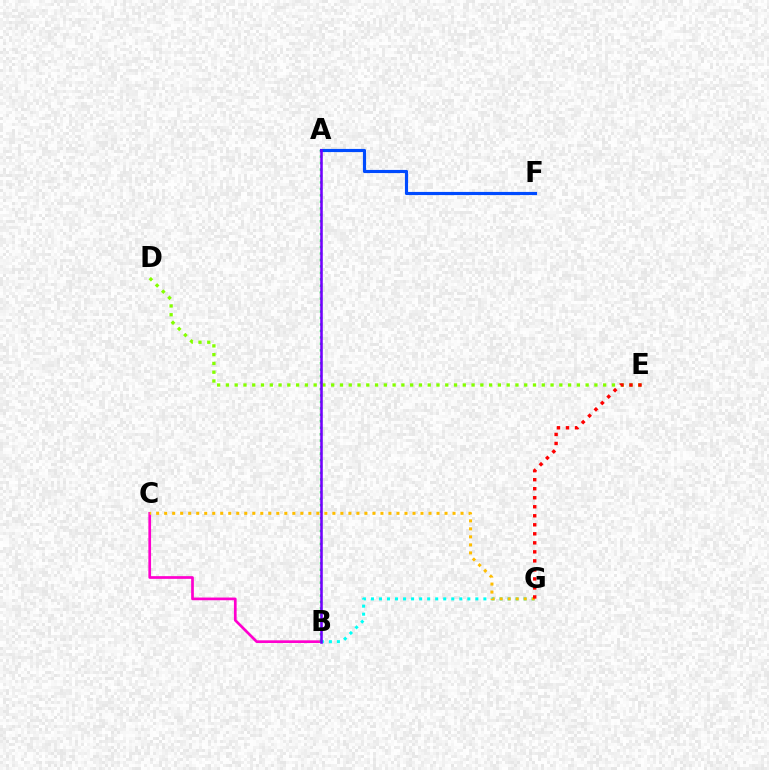{('B', 'C'): [{'color': '#ff00cf', 'line_style': 'solid', 'thickness': 1.94}], ('B', 'G'): [{'color': '#00fff6', 'line_style': 'dotted', 'thickness': 2.18}], ('C', 'G'): [{'color': '#ffbd00', 'line_style': 'dotted', 'thickness': 2.18}], ('A', 'B'): [{'color': '#00ff39', 'line_style': 'dotted', 'thickness': 1.75}, {'color': '#7200ff', 'line_style': 'solid', 'thickness': 1.84}], ('A', 'F'): [{'color': '#004bff', 'line_style': 'solid', 'thickness': 2.27}], ('D', 'E'): [{'color': '#84ff00', 'line_style': 'dotted', 'thickness': 2.38}], ('E', 'G'): [{'color': '#ff0000', 'line_style': 'dotted', 'thickness': 2.45}]}